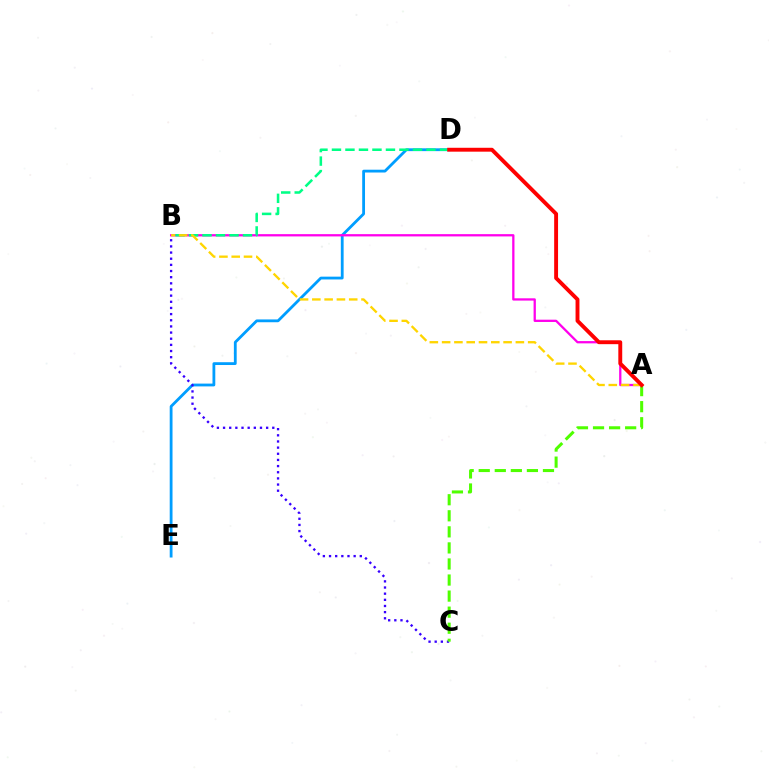{('D', 'E'): [{'color': '#009eff', 'line_style': 'solid', 'thickness': 2.02}], ('A', 'B'): [{'color': '#ff00ed', 'line_style': 'solid', 'thickness': 1.64}, {'color': '#ffd500', 'line_style': 'dashed', 'thickness': 1.67}], ('B', 'C'): [{'color': '#3700ff', 'line_style': 'dotted', 'thickness': 1.67}], ('B', 'D'): [{'color': '#00ff86', 'line_style': 'dashed', 'thickness': 1.83}], ('A', 'C'): [{'color': '#4fff00', 'line_style': 'dashed', 'thickness': 2.18}], ('A', 'D'): [{'color': '#ff0000', 'line_style': 'solid', 'thickness': 2.8}]}